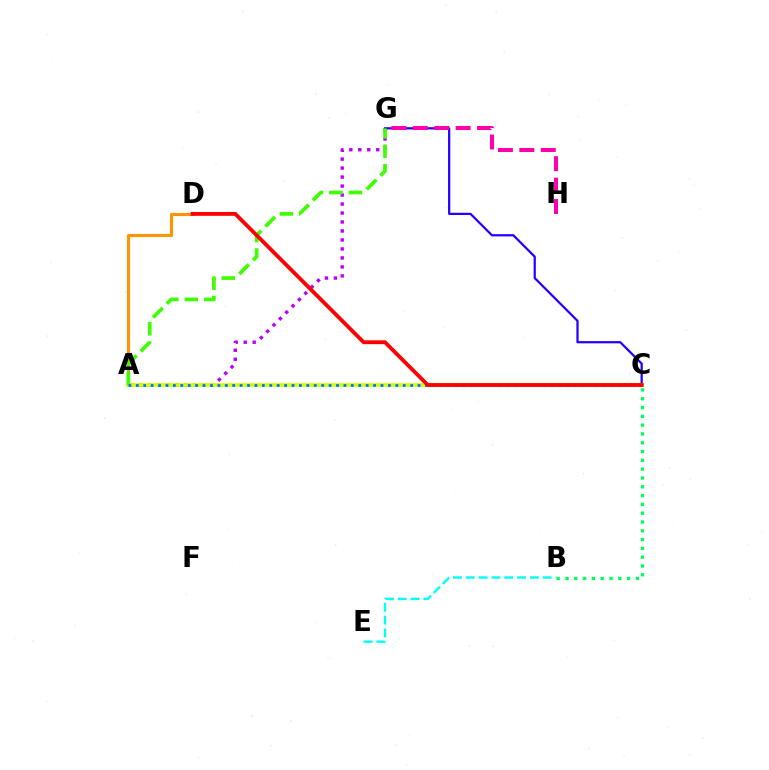{('A', 'D'): [{'color': '#ff9400', 'line_style': 'solid', 'thickness': 2.25}], ('A', 'G'): [{'color': '#b900ff', 'line_style': 'dotted', 'thickness': 2.44}, {'color': '#3dff00', 'line_style': 'dashed', 'thickness': 2.64}], ('B', 'E'): [{'color': '#00fff6', 'line_style': 'dashed', 'thickness': 1.74}], ('B', 'C'): [{'color': '#00ff5c', 'line_style': 'dotted', 'thickness': 2.39}], ('C', 'G'): [{'color': '#2500ff', 'line_style': 'solid', 'thickness': 1.61}], ('G', 'H'): [{'color': '#ff00ac', 'line_style': 'dashed', 'thickness': 2.91}], ('A', 'C'): [{'color': '#d1ff00', 'line_style': 'solid', 'thickness': 2.64}, {'color': '#0074ff', 'line_style': 'dotted', 'thickness': 2.01}], ('C', 'D'): [{'color': '#ff0000', 'line_style': 'solid', 'thickness': 2.77}]}